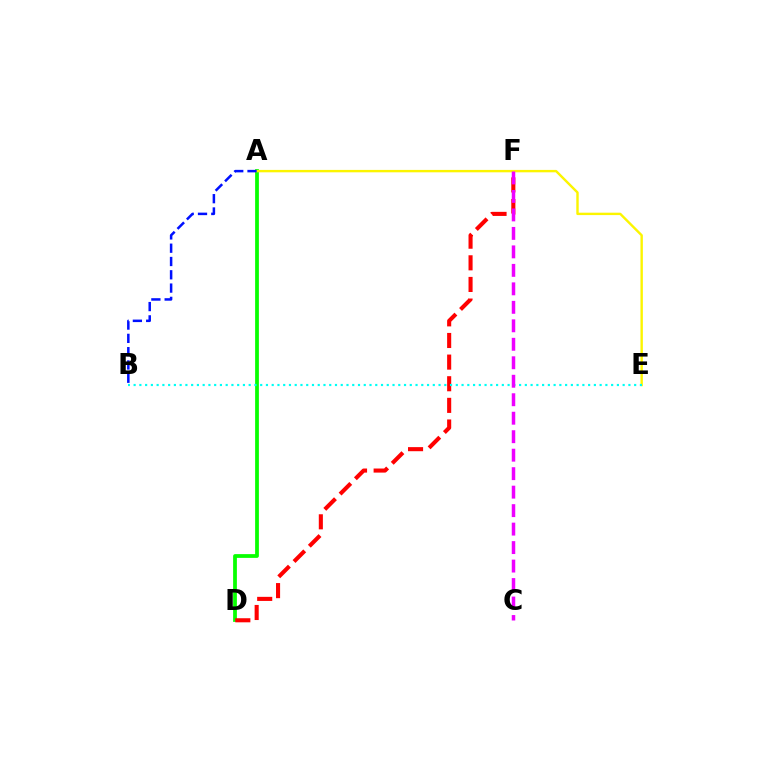{('A', 'D'): [{'color': '#08ff00', 'line_style': 'solid', 'thickness': 2.71}], ('A', 'E'): [{'color': '#fcf500', 'line_style': 'solid', 'thickness': 1.73}], ('A', 'B'): [{'color': '#0010ff', 'line_style': 'dashed', 'thickness': 1.81}], ('D', 'F'): [{'color': '#ff0000', 'line_style': 'dashed', 'thickness': 2.94}], ('B', 'E'): [{'color': '#00fff6', 'line_style': 'dotted', 'thickness': 1.56}], ('C', 'F'): [{'color': '#ee00ff', 'line_style': 'dashed', 'thickness': 2.51}]}